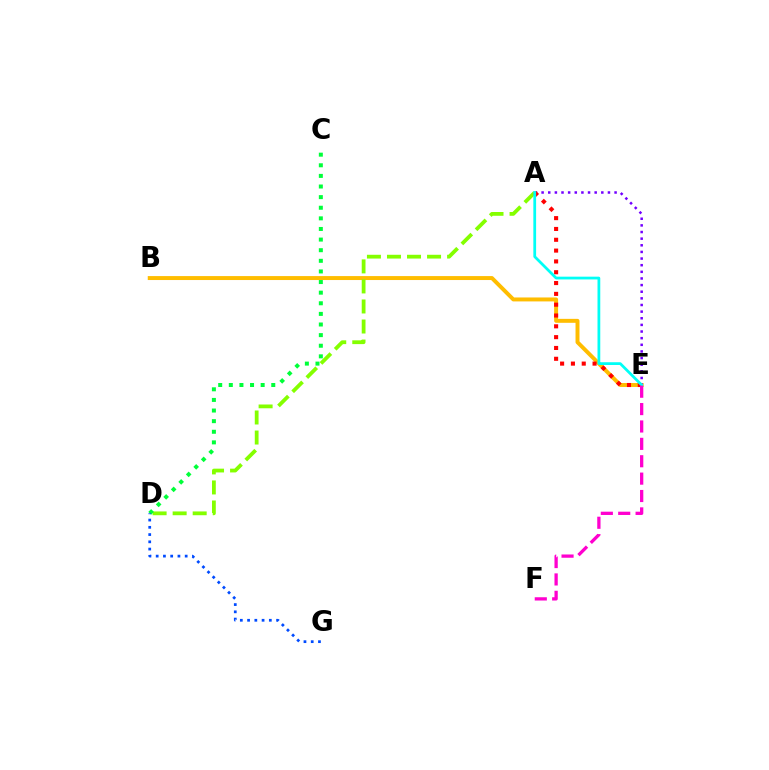{('B', 'E'): [{'color': '#ffbd00', 'line_style': 'solid', 'thickness': 2.84}], ('A', 'D'): [{'color': '#84ff00', 'line_style': 'dashed', 'thickness': 2.72}], ('A', 'E'): [{'color': '#7200ff', 'line_style': 'dotted', 'thickness': 1.8}, {'color': '#ff0000', 'line_style': 'dotted', 'thickness': 2.94}, {'color': '#00fff6', 'line_style': 'solid', 'thickness': 1.99}], ('C', 'D'): [{'color': '#00ff39', 'line_style': 'dotted', 'thickness': 2.88}], ('D', 'G'): [{'color': '#004bff', 'line_style': 'dotted', 'thickness': 1.97}], ('E', 'F'): [{'color': '#ff00cf', 'line_style': 'dashed', 'thickness': 2.36}]}